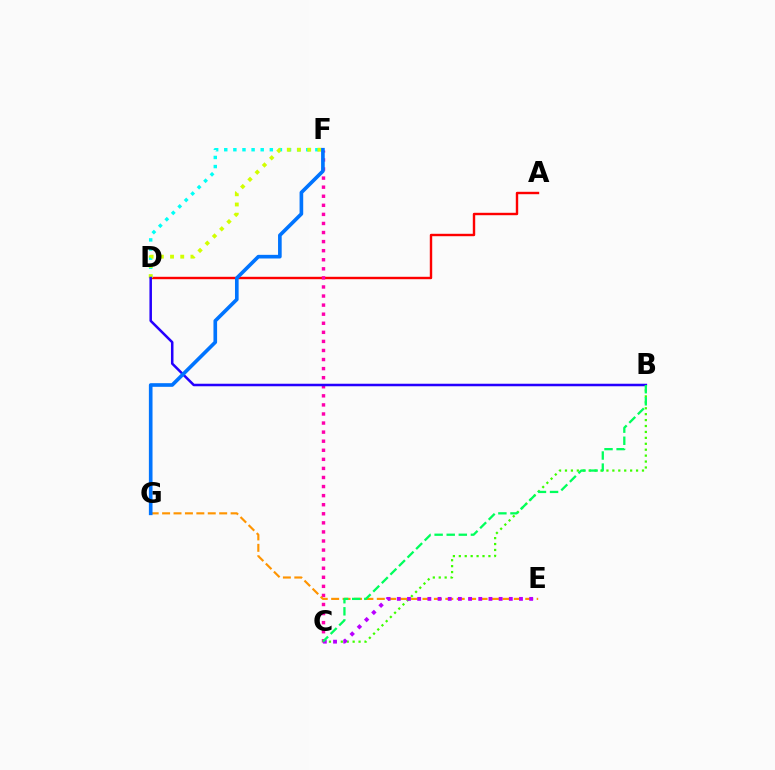{('A', 'D'): [{'color': '#ff0000', 'line_style': 'solid', 'thickness': 1.73}], ('C', 'F'): [{'color': '#ff00ac', 'line_style': 'dotted', 'thickness': 2.46}], ('D', 'F'): [{'color': '#00fff6', 'line_style': 'dotted', 'thickness': 2.48}, {'color': '#d1ff00', 'line_style': 'dotted', 'thickness': 2.77}], ('B', 'C'): [{'color': '#3dff00', 'line_style': 'dotted', 'thickness': 1.61}, {'color': '#00ff5c', 'line_style': 'dashed', 'thickness': 1.64}], ('E', 'G'): [{'color': '#ff9400', 'line_style': 'dashed', 'thickness': 1.55}], ('B', 'D'): [{'color': '#2500ff', 'line_style': 'solid', 'thickness': 1.82}], ('C', 'E'): [{'color': '#b900ff', 'line_style': 'dotted', 'thickness': 2.77}], ('F', 'G'): [{'color': '#0074ff', 'line_style': 'solid', 'thickness': 2.62}]}